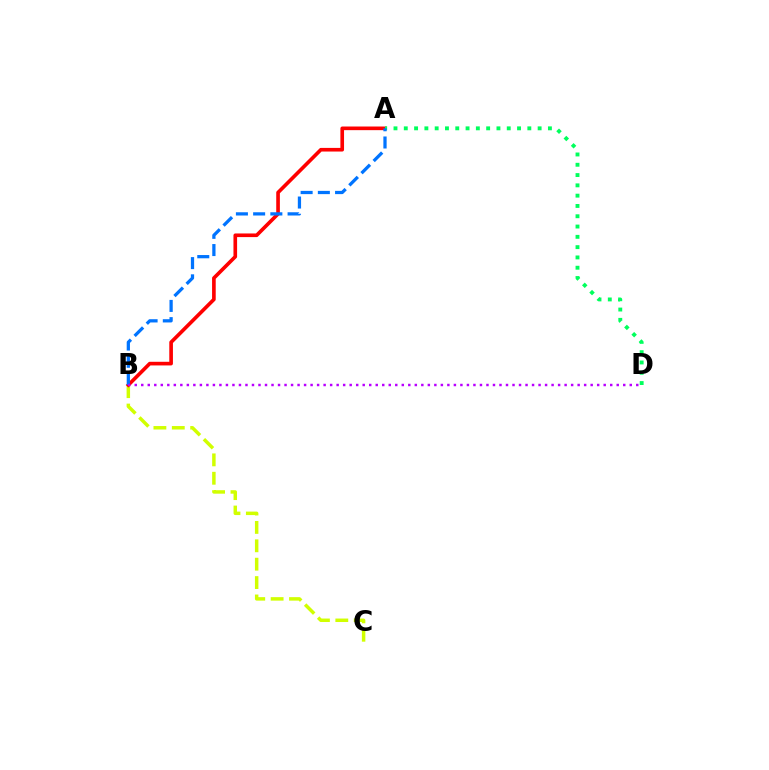{('B', 'C'): [{'color': '#d1ff00', 'line_style': 'dashed', 'thickness': 2.5}], ('A', 'B'): [{'color': '#ff0000', 'line_style': 'solid', 'thickness': 2.62}, {'color': '#0074ff', 'line_style': 'dashed', 'thickness': 2.34}], ('A', 'D'): [{'color': '#00ff5c', 'line_style': 'dotted', 'thickness': 2.8}], ('B', 'D'): [{'color': '#b900ff', 'line_style': 'dotted', 'thickness': 1.77}]}